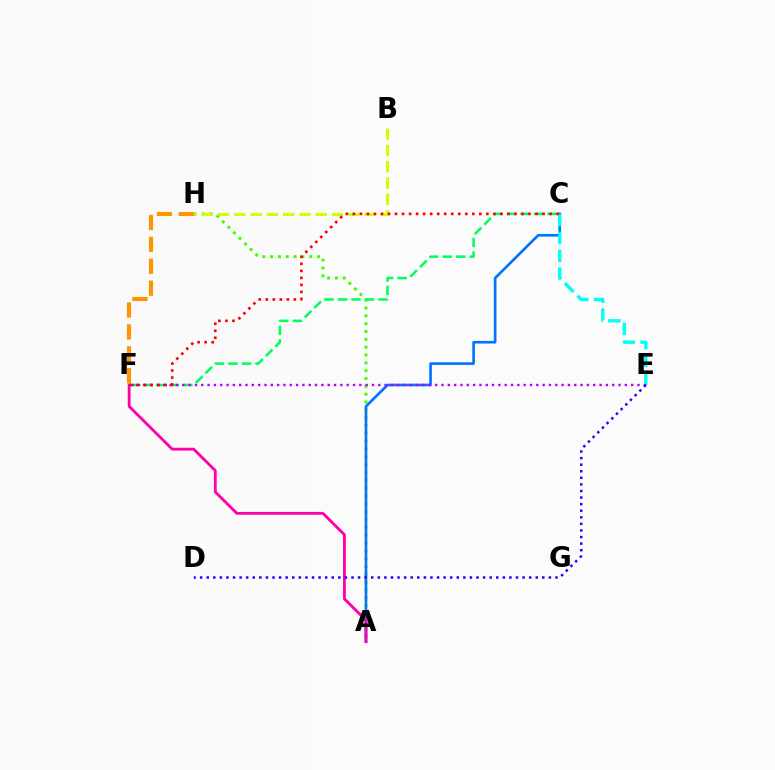{('A', 'H'): [{'color': '#3dff00', 'line_style': 'dotted', 'thickness': 2.13}], ('B', 'H'): [{'color': '#d1ff00', 'line_style': 'dashed', 'thickness': 2.21}], ('A', 'C'): [{'color': '#0074ff', 'line_style': 'solid', 'thickness': 1.91}], ('C', 'E'): [{'color': '#00fff6', 'line_style': 'dashed', 'thickness': 2.43}], ('A', 'F'): [{'color': '#ff00ac', 'line_style': 'solid', 'thickness': 2.04}], ('C', 'F'): [{'color': '#00ff5c', 'line_style': 'dashed', 'thickness': 1.83}, {'color': '#ff0000', 'line_style': 'dotted', 'thickness': 1.91}], ('E', 'F'): [{'color': '#b900ff', 'line_style': 'dotted', 'thickness': 1.72}], ('F', 'H'): [{'color': '#ff9400', 'line_style': 'dashed', 'thickness': 2.98}], ('D', 'E'): [{'color': '#2500ff', 'line_style': 'dotted', 'thickness': 1.79}]}